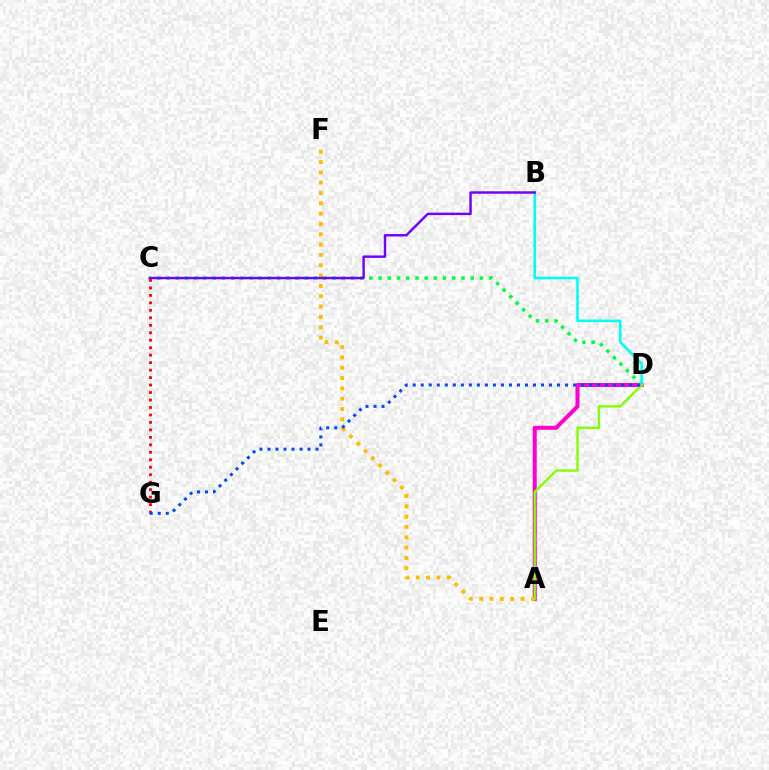{('A', 'D'): [{'color': '#ff00cf', 'line_style': 'solid', 'thickness': 2.89}, {'color': '#84ff00', 'line_style': 'solid', 'thickness': 1.7}], ('C', 'D'): [{'color': '#00ff39', 'line_style': 'dotted', 'thickness': 2.5}], ('B', 'D'): [{'color': '#00fff6', 'line_style': 'solid', 'thickness': 1.85}], ('A', 'F'): [{'color': '#ffbd00', 'line_style': 'dotted', 'thickness': 2.8}], ('C', 'G'): [{'color': '#ff0000', 'line_style': 'dotted', 'thickness': 2.03}], ('B', 'C'): [{'color': '#7200ff', 'line_style': 'solid', 'thickness': 1.75}], ('D', 'G'): [{'color': '#004bff', 'line_style': 'dotted', 'thickness': 2.18}]}